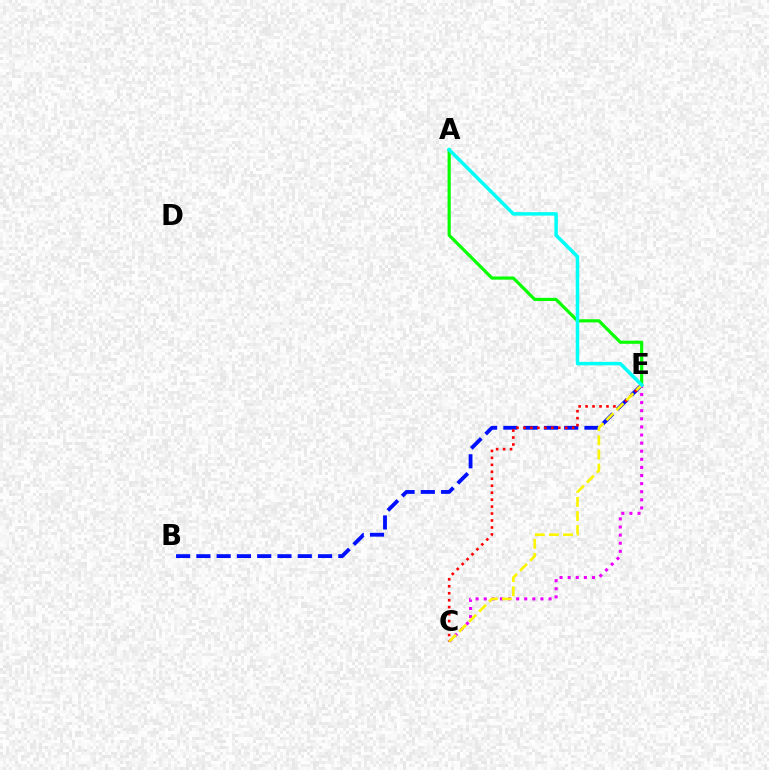{('A', 'E'): [{'color': '#08ff00', 'line_style': 'solid', 'thickness': 2.27}, {'color': '#00fff6', 'line_style': 'solid', 'thickness': 2.52}], ('B', 'E'): [{'color': '#0010ff', 'line_style': 'dashed', 'thickness': 2.75}], ('C', 'E'): [{'color': '#ee00ff', 'line_style': 'dotted', 'thickness': 2.2}, {'color': '#ff0000', 'line_style': 'dotted', 'thickness': 1.89}, {'color': '#fcf500', 'line_style': 'dashed', 'thickness': 1.91}]}